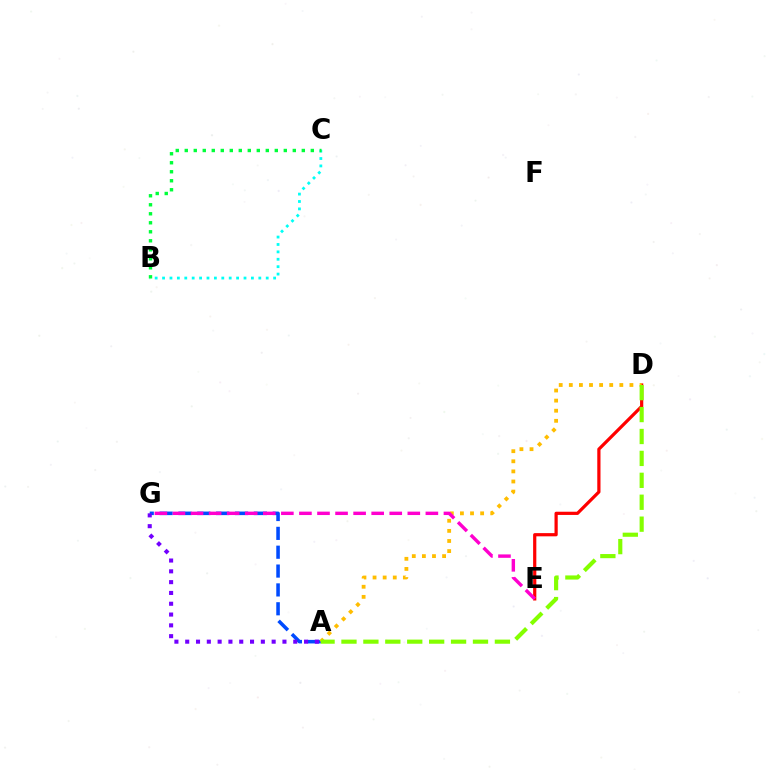{('D', 'E'): [{'color': '#ff0000', 'line_style': 'solid', 'thickness': 2.31}], ('B', 'C'): [{'color': '#00fff6', 'line_style': 'dotted', 'thickness': 2.01}, {'color': '#00ff39', 'line_style': 'dotted', 'thickness': 2.45}], ('A', 'G'): [{'color': '#004bff', 'line_style': 'dashed', 'thickness': 2.56}, {'color': '#7200ff', 'line_style': 'dotted', 'thickness': 2.94}], ('A', 'D'): [{'color': '#ffbd00', 'line_style': 'dotted', 'thickness': 2.74}, {'color': '#84ff00', 'line_style': 'dashed', 'thickness': 2.98}], ('E', 'G'): [{'color': '#ff00cf', 'line_style': 'dashed', 'thickness': 2.45}]}